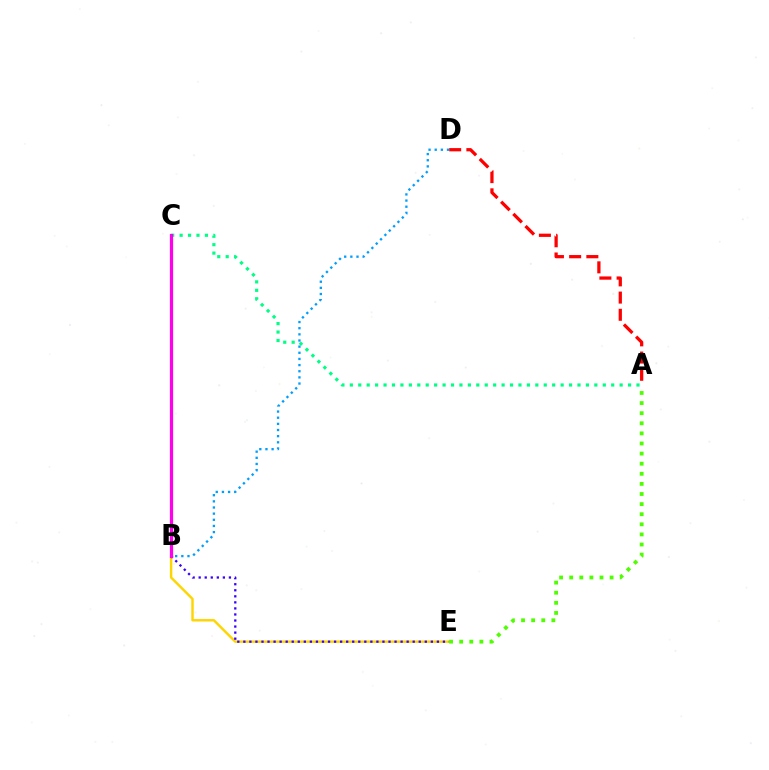{('A', 'D'): [{'color': '#ff0000', 'line_style': 'dashed', 'thickness': 2.34}], ('B', 'E'): [{'color': '#ffd500', 'line_style': 'solid', 'thickness': 1.75}, {'color': '#3700ff', 'line_style': 'dotted', 'thickness': 1.64}], ('A', 'C'): [{'color': '#00ff86', 'line_style': 'dotted', 'thickness': 2.29}], ('B', 'C'): [{'color': '#ff00ed', 'line_style': 'solid', 'thickness': 2.32}], ('B', 'D'): [{'color': '#009eff', 'line_style': 'dotted', 'thickness': 1.67}], ('A', 'E'): [{'color': '#4fff00', 'line_style': 'dotted', 'thickness': 2.75}]}